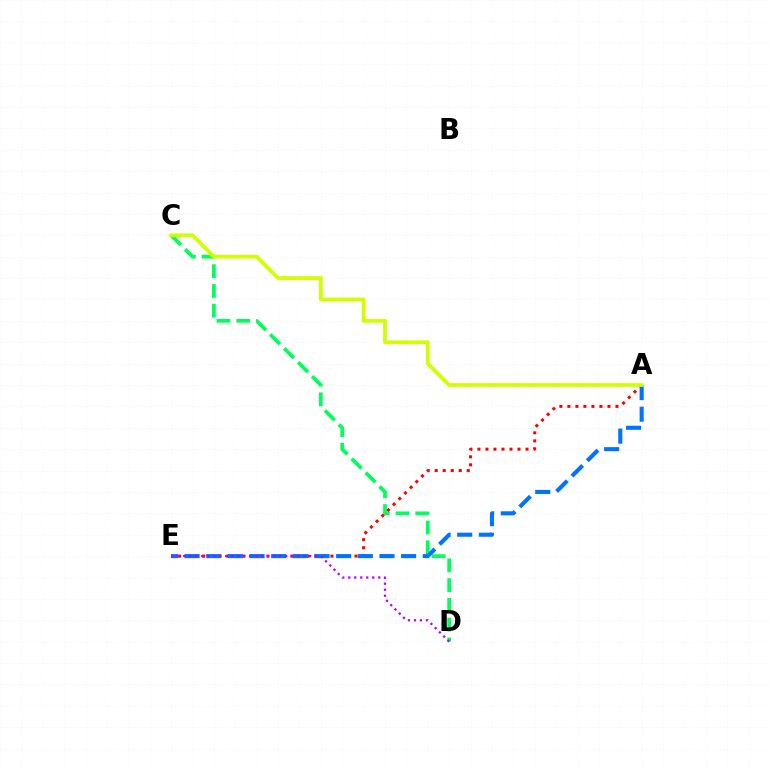{('C', 'D'): [{'color': '#00ff5c', 'line_style': 'dashed', 'thickness': 2.68}], ('A', 'E'): [{'color': '#ff0000', 'line_style': 'dotted', 'thickness': 2.18}, {'color': '#0074ff', 'line_style': 'dashed', 'thickness': 2.94}], ('D', 'E'): [{'color': '#b900ff', 'line_style': 'dotted', 'thickness': 1.63}], ('A', 'C'): [{'color': '#d1ff00', 'line_style': 'solid', 'thickness': 2.71}]}